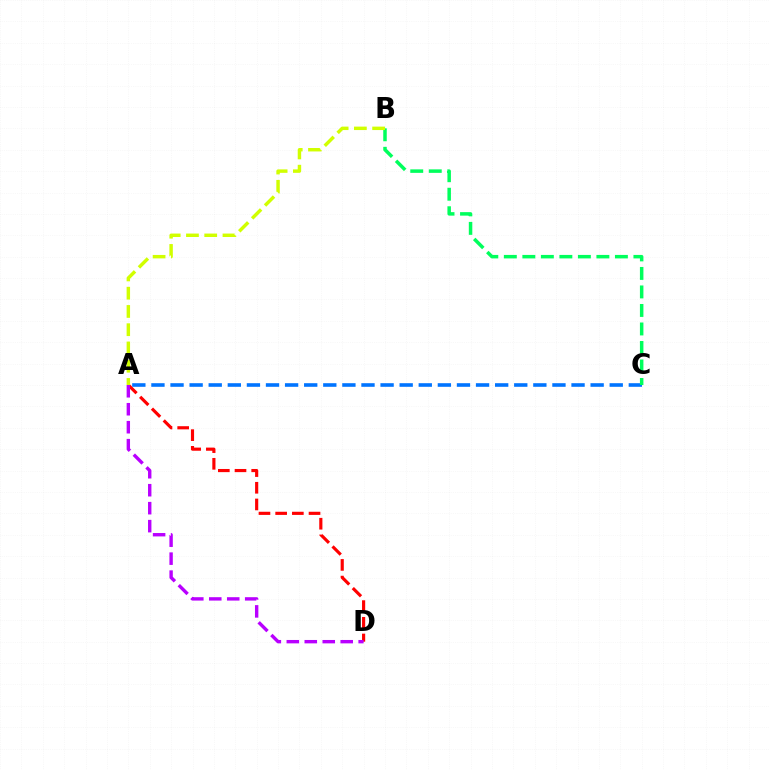{('A', 'D'): [{'color': '#ff0000', 'line_style': 'dashed', 'thickness': 2.27}, {'color': '#b900ff', 'line_style': 'dashed', 'thickness': 2.44}], ('A', 'C'): [{'color': '#0074ff', 'line_style': 'dashed', 'thickness': 2.59}], ('B', 'C'): [{'color': '#00ff5c', 'line_style': 'dashed', 'thickness': 2.51}], ('A', 'B'): [{'color': '#d1ff00', 'line_style': 'dashed', 'thickness': 2.48}]}